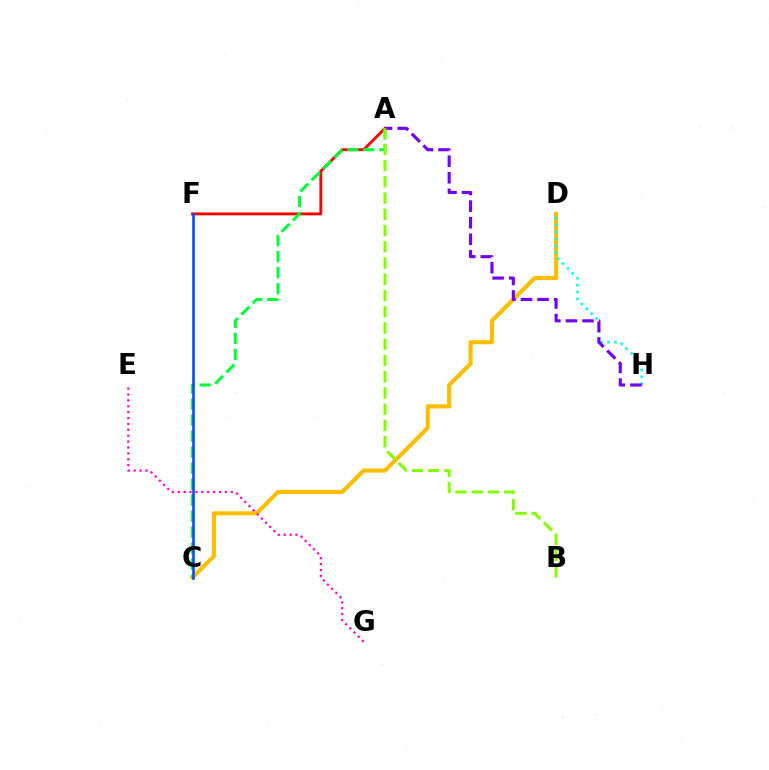{('C', 'D'): [{'color': '#ffbd00', 'line_style': 'solid', 'thickness': 2.97}], ('E', 'G'): [{'color': '#ff00cf', 'line_style': 'dotted', 'thickness': 1.6}], ('D', 'H'): [{'color': '#00fff6', 'line_style': 'dotted', 'thickness': 1.87}], ('A', 'F'): [{'color': '#ff0000', 'line_style': 'solid', 'thickness': 2.07}], ('A', 'C'): [{'color': '#00ff39', 'line_style': 'dashed', 'thickness': 2.17}], ('C', 'F'): [{'color': '#004bff', 'line_style': 'solid', 'thickness': 1.86}], ('A', 'H'): [{'color': '#7200ff', 'line_style': 'dashed', 'thickness': 2.25}], ('A', 'B'): [{'color': '#84ff00', 'line_style': 'dashed', 'thickness': 2.21}]}